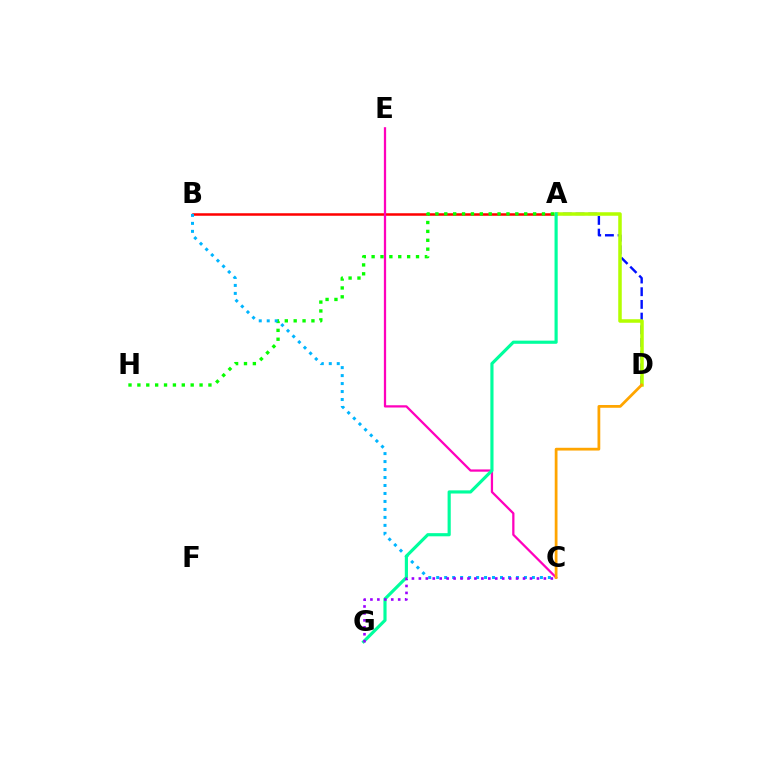{('A', 'B'): [{'color': '#ff0000', 'line_style': 'solid', 'thickness': 1.8}], ('C', 'E'): [{'color': '#ff00bd', 'line_style': 'solid', 'thickness': 1.63}], ('A', 'D'): [{'color': '#0010ff', 'line_style': 'dashed', 'thickness': 1.72}, {'color': '#b3ff00', 'line_style': 'solid', 'thickness': 2.54}], ('A', 'H'): [{'color': '#08ff00', 'line_style': 'dotted', 'thickness': 2.41}], ('B', 'C'): [{'color': '#00b5ff', 'line_style': 'dotted', 'thickness': 2.17}], ('A', 'G'): [{'color': '#00ff9d', 'line_style': 'solid', 'thickness': 2.27}], ('C', 'D'): [{'color': '#ffa500', 'line_style': 'solid', 'thickness': 1.99}], ('C', 'G'): [{'color': '#9b00ff', 'line_style': 'dotted', 'thickness': 1.89}]}